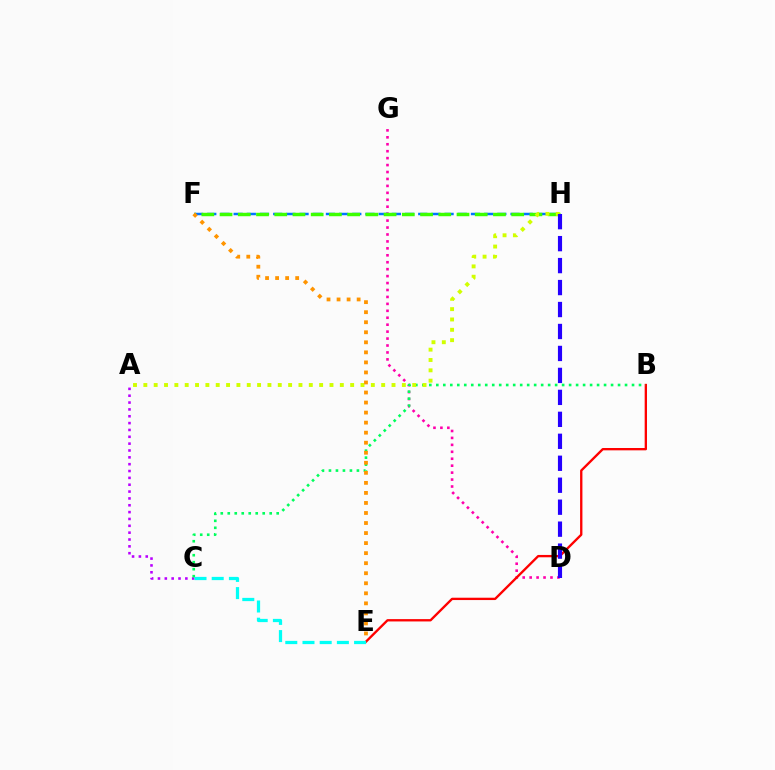{('D', 'G'): [{'color': '#ff00ac', 'line_style': 'dotted', 'thickness': 1.89}], ('B', 'E'): [{'color': '#ff0000', 'line_style': 'solid', 'thickness': 1.68}], ('A', 'C'): [{'color': '#b900ff', 'line_style': 'dotted', 'thickness': 1.86}], ('B', 'C'): [{'color': '#00ff5c', 'line_style': 'dotted', 'thickness': 1.9}], ('F', 'H'): [{'color': '#0074ff', 'line_style': 'dashed', 'thickness': 1.79}, {'color': '#3dff00', 'line_style': 'dashed', 'thickness': 2.48}], ('C', 'E'): [{'color': '#00fff6', 'line_style': 'dashed', 'thickness': 2.34}], ('A', 'H'): [{'color': '#d1ff00', 'line_style': 'dotted', 'thickness': 2.81}], ('D', 'H'): [{'color': '#2500ff', 'line_style': 'dashed', 'thickness': 2.98}], ('E', 'F'): [{'color': '#ff9400', 'line_style': 'dotted', 'thickness': 2.73}]}